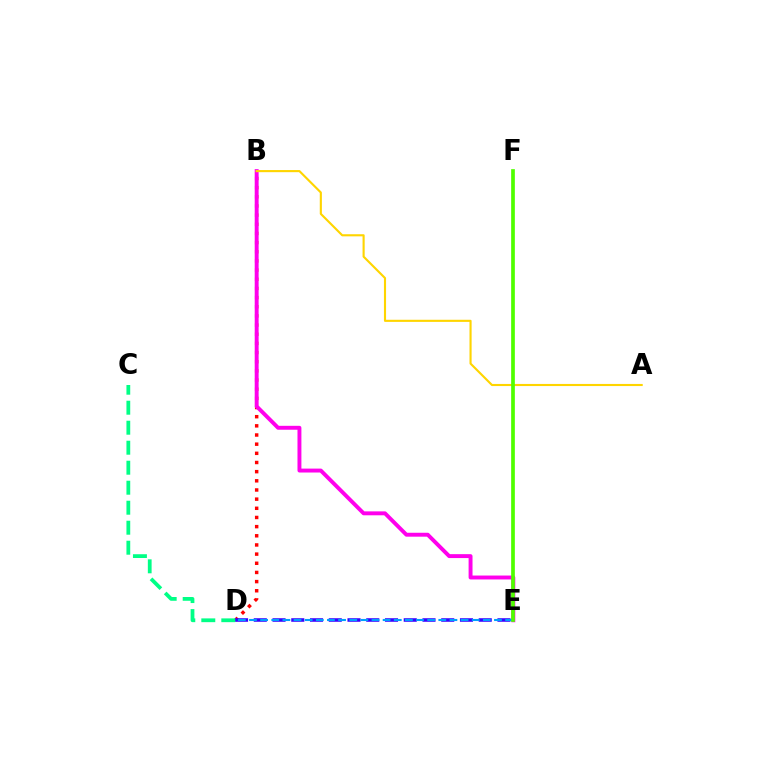{('B', 'D'): [{'color': '#ff0000', 'line_style': 'dotted', 'thickness': 2.49}], ('B', 'E'): [{'color': '#ff00ed', 'line_style': 'solid', 'thickness': 2.82}], ('D', 'E'): [{'color': '#3700ff', 'line_style': 'dashed', 'thickness': 2.55}, {'color': '#009eff', 'line_style': 'dashed', 'thickness': 1.51}], ('A', 'B'): [{'color': '#ffd500', 'line_style': 'solid', 'thickness': 1.53}], ('E', 'F'): [{'color': '#4fff00', 'line_style': 'solid', 'thickness': 2.67}], ('C', 'D'): [{'color': '#00ff86', 'line_style': 'dashed', 'thickness': 2.72}]}